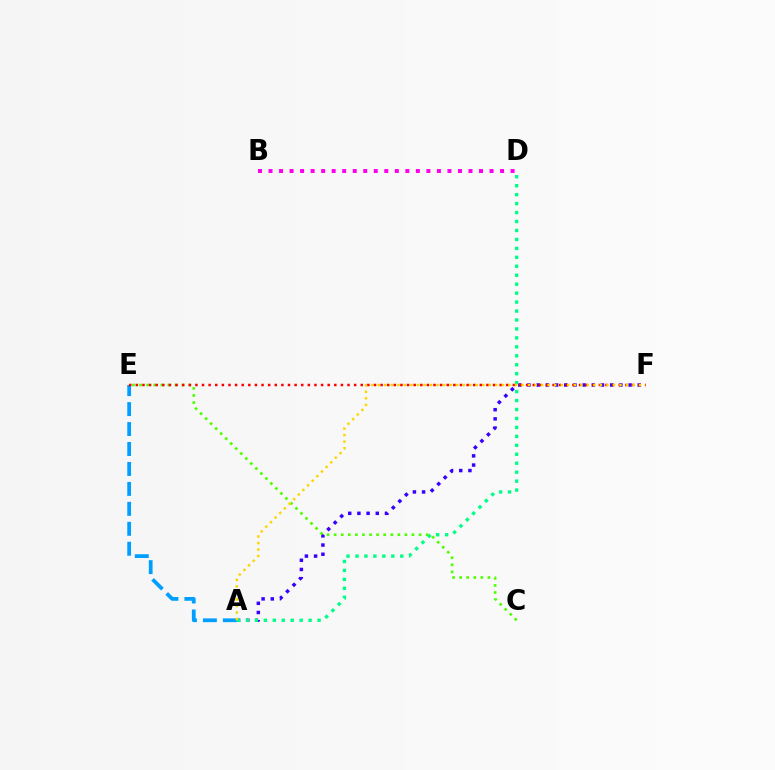{('A', 'F'): [{'color': '#3700ff', 'line_style': 'dotted', 'thickness': 2.5}, {'color': '#ffd500', 'line_style': 'dotted', 'thickness': 1.78}], ('A', 'D'): [{'color': '#00ff86', 'line_style': 'dotted', 'thickness': 2.43}], ('A', 'E'): [{'color': '#009eff', 'line_style': 'dashed', 'thickness': 2.71}], ('C', 'E'): [{'color': '#4fff00', 'line_style': 'dotted', 'thickness': 1.92}], ('E', 'F'): [{'color': '#ff0000', 'line_style': 'dotted', 'thickness': 1.8}], ('B', 'D'): [{'color': '#ff00ed', 'line_style': 'dotted', 'thickness': 2.86}]}